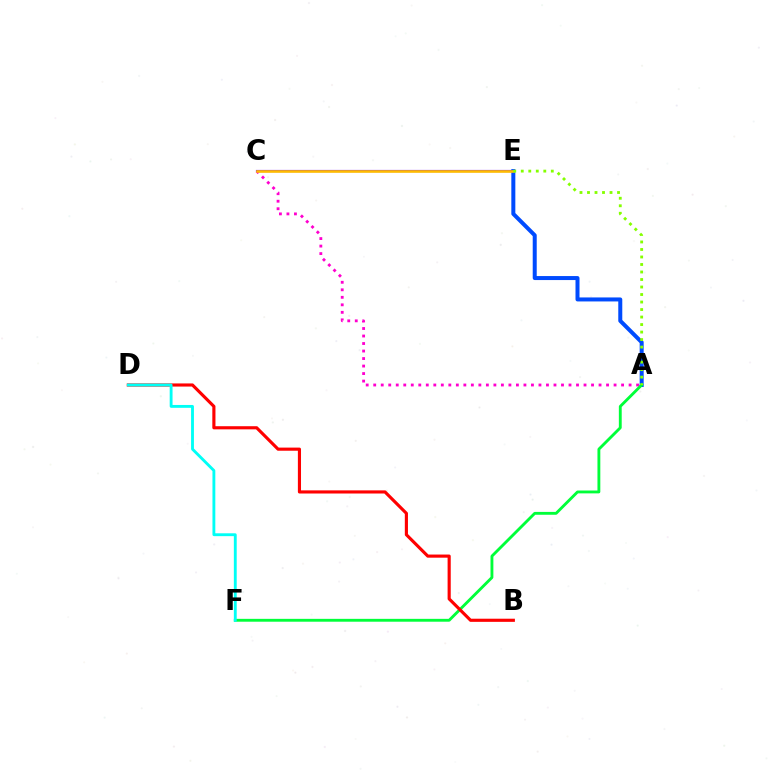{('A', 'C'): [{'color': '#ff00cf', 'line_style': 'dotted', 'thickness': 2.04}], ('C', 'E'): [{'color': '#7200ff', 'line_style': 'solid', 'thickness': 1.56}, {'color': '#ffbd00', 'line_style': 'solid', 'thickness': 1.88}], ('A', 'E'): [{'color': '#004bff', 'line_style': 'solid', 'thickness': 2.88}, {'color': '#84ff00', 'line_style': 'dotted', 'thickness': 2.04}], ('A', 'F'): [{'color': '#00ff39', 'line_style': 'solid', 'thickness': 2.06}], ('B', 'D'): [{'color': '#ff0000', 'line_style': 'solid', 'thickness': 2.26}], ('D', 'F'): [{'color': '#00fff6', 'line_style': 'solid', 'thickness': 2.06}]}